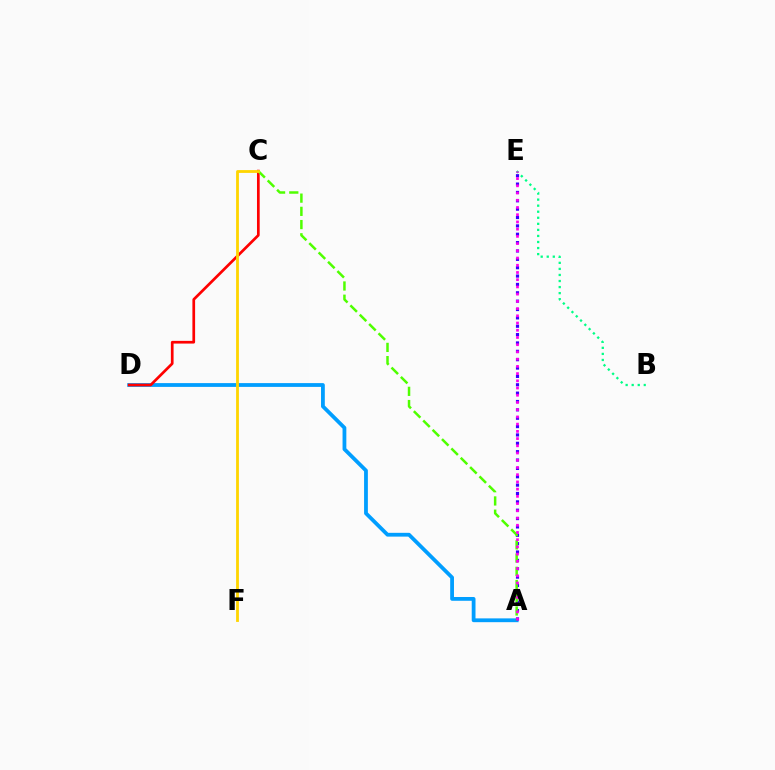{('A', 'D'): [{'color': '#009eff', 'line_style': 'solid', 'thickness': 2.73}], ('B', 'E'): [{'color': '#00ff86', 'line_style': 'dotted', 'thickness': 1.64}], ('C', 'D'): [{'color': '#ff0000', 'line_style': 'solid', 'thickness': 1.95}], ('A', 'E'): [{'color': '#3700ff', 'line_style': 'dotted', 'thickness': 2.27}, {'color': '#ff00ed', 'line_style': 'dotted', 'thickness': 1.96}], ('A', 'C'): [{'color': '#4fff00', 'line_style': 'dashed', 'thickness': 1.8}], ('C', 'F'): [{'color': '#ffd500', 'line_style': 'solid', 'thickness': 2.03}]}